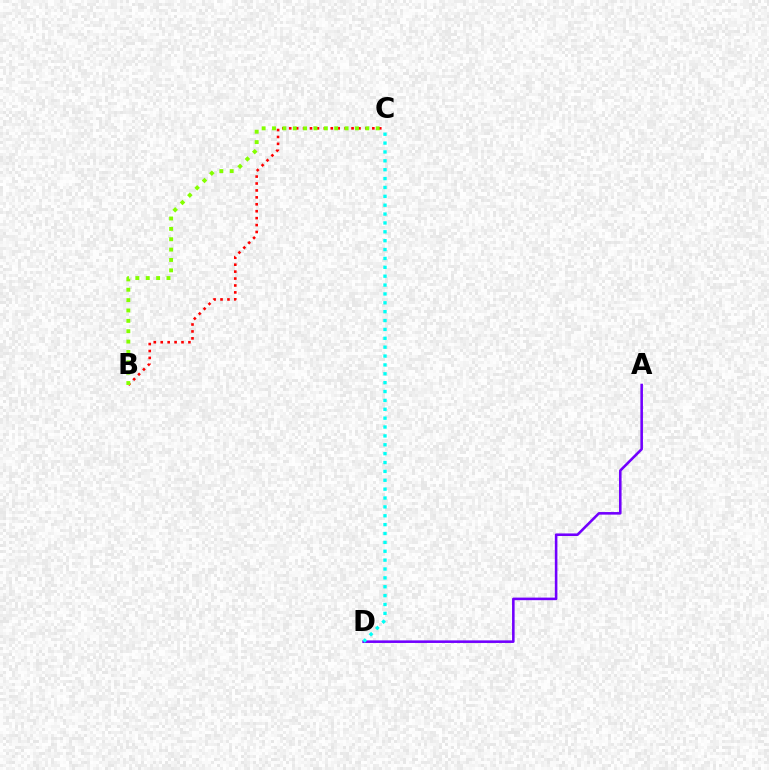{('B', 'C'): [{'color': '#ff0000', 'line_style': 'dotted', 'thickness': 1.88}, {'color': '#84ff00', 'line_style': 'dotted', 'thickness': 2.82}], ('A', 'D'): [{'color': '#7200ff', 'line_style': 'solid', 'thickness': 1.85}], ('C', 'D'): [{'color': '#00fff6', 'line_style': 'dotted', 'thickness': 2.41}]}